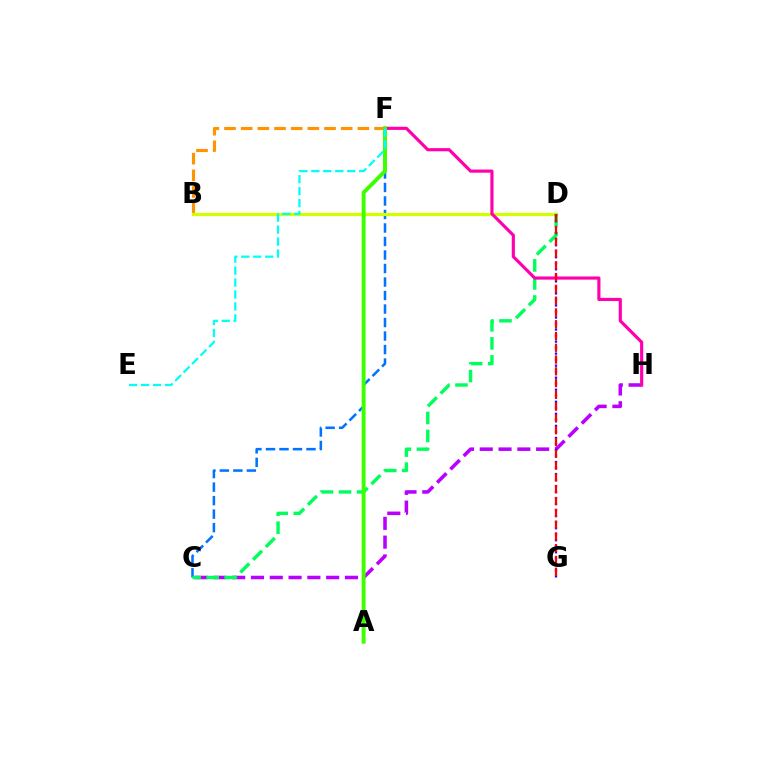{('C', 'F'): [{'color': '#0074ff', 'line_style': 'dashed', 'thickness': 1.83}], ('B', 'F'): [{'color': '#ff9400', 'line_style': 'dashed', 'thickness': 2.26}], ('C', 'H'): [{'color': '#b900ff', 'line_style': 'dashed', 'thickness': 2.55}], ('B', 'D'): [{'color': '#d1ff00', 'line_style': 'solid', 'thickness': 2.33}], ('C', 'D'): [{'color': '#00ff5c', 'line_style': 'dashed', 'thickness': 2.45}], ('D', 'G'): [{'color': '#2500ff', 'line_style': 'dotted', 'thickness': 1.64}, {'color': '#ff0000', 'line_style': 'dashed', 'thickness': 1.6}], ('F', 'H'): [{'color': '#ff00ac', 'line_style': 'solid', 'thickness': 2.27}], ('A', 'F'): [{'color': '#3dff00', 'line_style': 'solid', 'thickness': 2.83}], ('E', 'F'): [{'color': '#00fff6', 'line_style': 'dashed', 'thickness': 1.63}]}